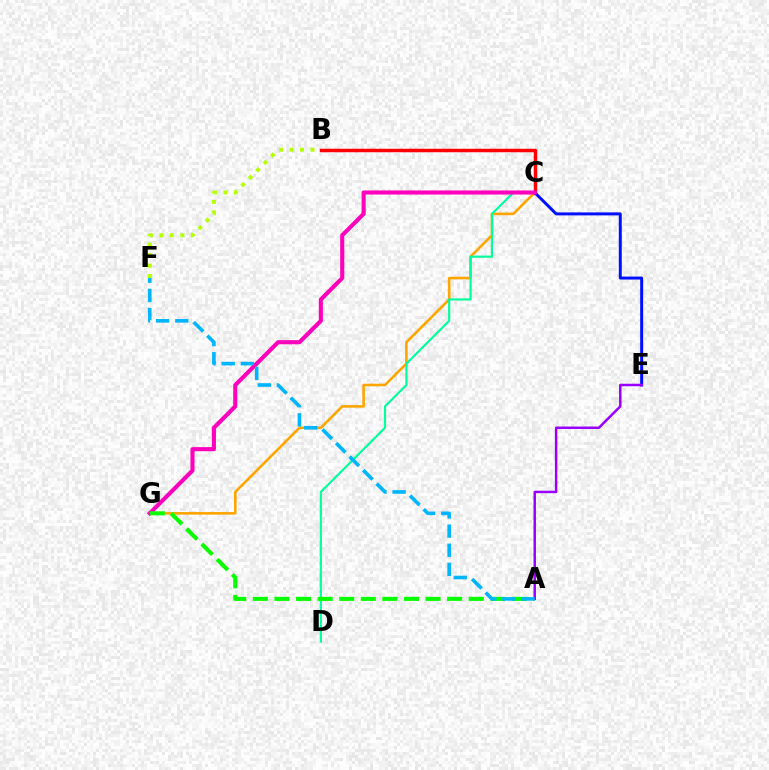{('C', 'G'): [{'color': '#ffa500', 'line_style': 'solid', 'thickness': 1.86}, {'color': '#ff00bd', 'line_style': 'solid', 'thickness': 2.95}], ('B', 'F'): [{'color': '#b3ff00', 'line_style': 'dotted', 'thickness': 2.85}], ('B', 'C'): [{'color': '#ff0000', 'line_style': 'solid', 'thickness': 2.48}], ('C', 'E'): [{'color': '#0010ff', 'line_style': 'solid', 'thickness': 2.14}], ('C', 'D'): [{'color': '#00ff9d', 'line_style': 'solid', 'thickness': 1.55}], ('A', 'G'): [{'color': '#08ff00', 'line_style': 'dashed', 'thickness': 2.93}], ('A', 'E'): [{'color': '#9b00ff', 'line_style': 'solid', 'thickness': 1.8}], ('A', 'F'): [{'color': '#00b5ff', 'line_style': 'dashed', 'thickness': 2.6}]}